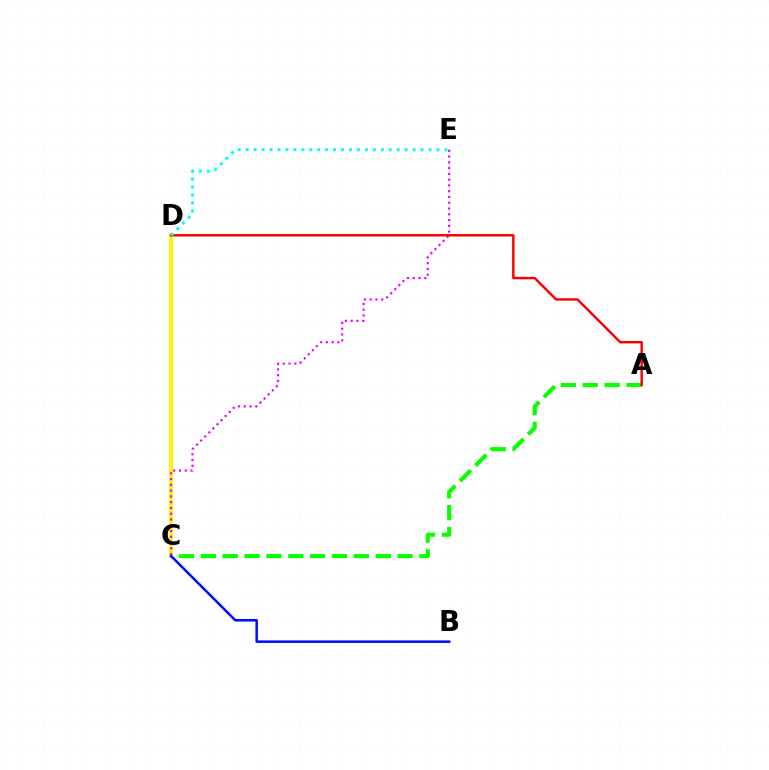{('C', 'D'): [{'color': '#fcf500', 'line_style': 'solid', 'thickness': 2.84}], ('C', 'E'): [{'color': '#ee00ff', 'line_style': 'dotted', 'thickness': 1.57}], ('A', 'C'): [{'color': '#08ff00', 'line_style': 'dashed', 'thickness': 2.97}], ('A', 'D'): [{'color': '#ff0000', 'line_style': 'solid', 'thickness': 1.76}], ('D', 'E'): [{'color': '#00fff6', 'line_style': 'dotted', 'thickness': 2.16}], ('B', 'C'): [{'color': '#0010ff', 'line_style': 'solid', 'thickness': 1.83}]}